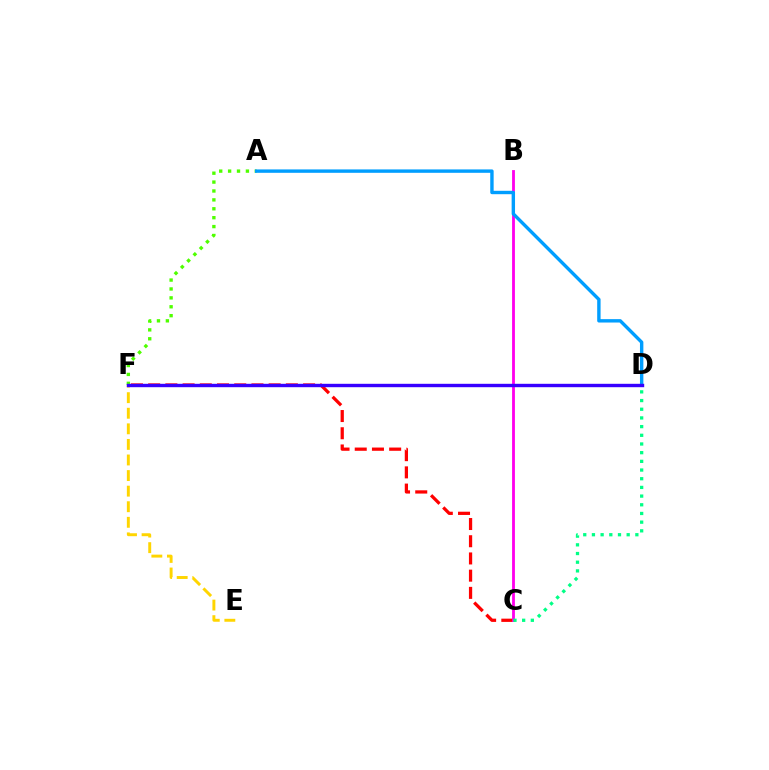{('C', 'F'): [{'color': '#ff0000', 'line_style': 'dashed', 'thickness': 2.34}], ('B', 'C'): [{'color': '#ff00ed', 'line_style': 'solid', 'thickness': 2.03}], ('A', 'F'): [{'color': '#4fff00', 'line_style': 'dotted', 'thickness': 2.42}], ('A', 'D'): [{'color': '#009eff', 'line_style': 'solid', 'thickness': 2.44}], ('E', 'F'): [{'color': '#ffd500', 'line_style': 'dashed', 'thickness': 2.12}], ('C', 'D'): [{'color': '#00ff86', 'line_style': 'dotted', 'thickness': 2.36}], ('D', 'F'): [{'color': '#3700ff', 'line_style': 'solid', 'thickness': 2.45}]}